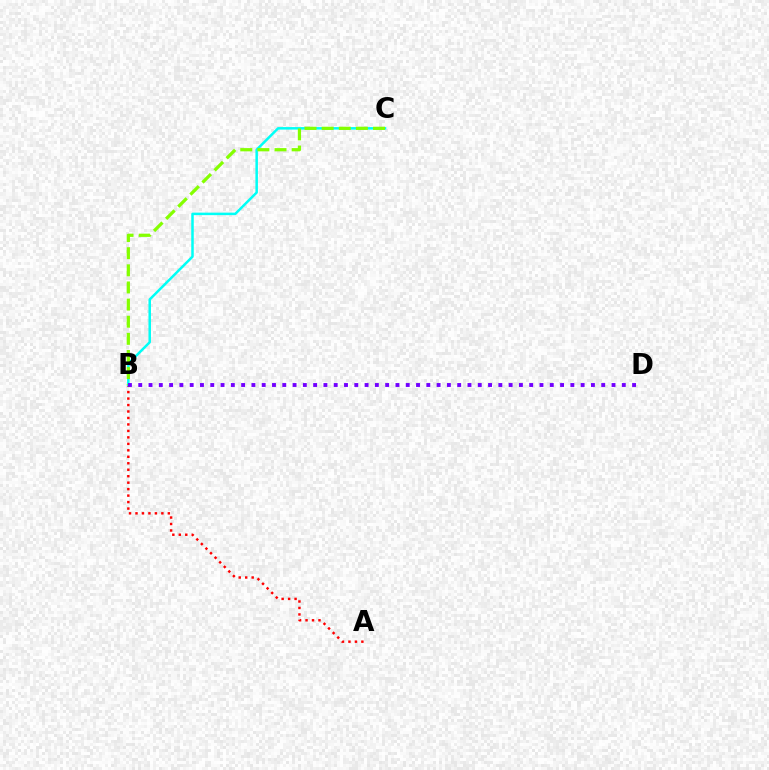{('A', 'B'): [{'color': '#ff0000', 'line_style': 'dotted', 'thickness': 1.76}], ('B', 'C'): [{'color': '#00fff6', 'line_style': 'solid', 'thickness': 1.81}, {'color': '#84ff00', 'line_style': 'dashed', 'thickness': 2.33}], ('B', 'D'): [{'color': '#7200ff', 'line_style': 'dotted', 'thickness': 2.8}]}